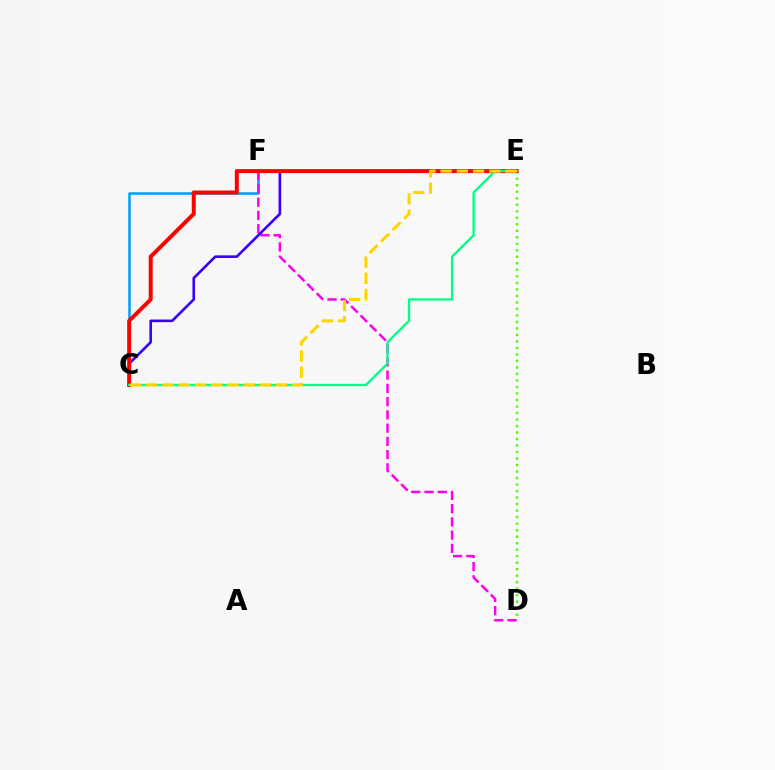{('C', 'F'): [{'color': '#009eff', 'line_style': 'solid', 'thickness': 1.82}], ('D', 'F'): [{'color': '#ff00ed', 'line_style': 'dashed', 'thickness': 1.8}], ('C', 'E'): [{'color': '#3700ff', 'line_style': 'solid', 'thickness': 1.89}, {'color': '#ff0000', 'line_style': 'solid', 'thickness': 2.86}, {'color': '#00ff86', 'line_style': 'solid', 'thickness': 1.68}, {'color': '#ffd500', 'line_style': 'dashed', 'thickness': 2.2}], ('D', 'E'): [{'color': '#4fff00', 'line_style': 'dotted', 'thickness': 1.77}]}